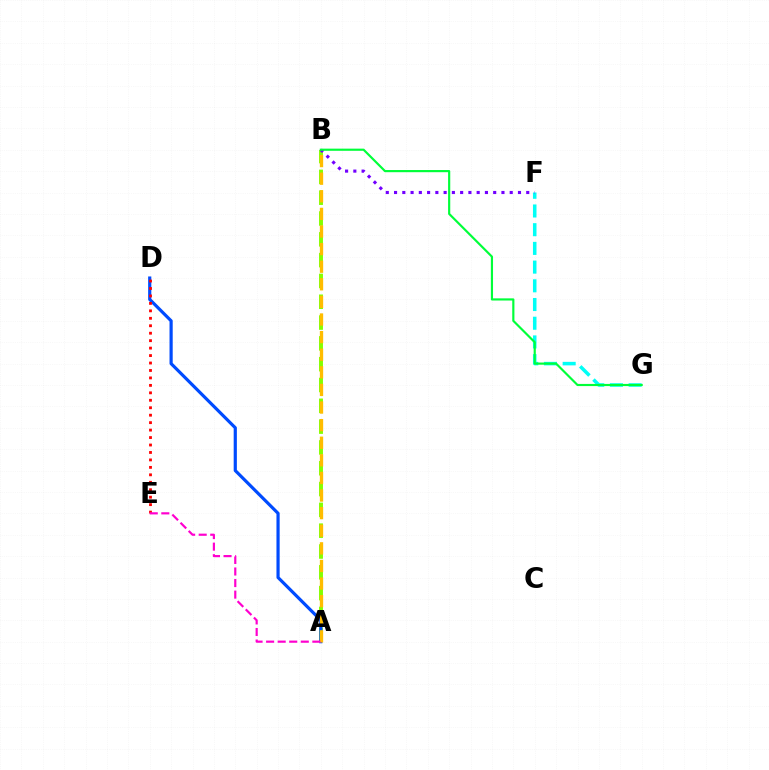{('F', 'G'): [{'color': '#00fff6', 'line_style': 'dashed', 'thickness': 2.54}], ('A', 'B'): [{'color': '#84ff00', 'line_style': 'dashed', 'thickness': 2.83}, {'color': '#ffbd00', 'line_style': 'dashed', 'thickness': 2.39}], ('A', 'D'): [{'color': '#004bff', 'line_style': 'solid', 'thickness': 2.29}], ('B', 'F'): [{'color': '#7200ff', 'line_style': 'dotted', 'thickness': 2.24}], ('B', 'G'): [{'color': '#00ff39', 'line_style': 'solid', 'thickness': 1.56}], ('D', 'E'): [{'color': '#ff0000', 'line_style': 'dotted', 'thickness': 2.03}], ('A', 'E'): [{'color': '#ff00cf', 'line_style': 'dashed', 'thickness': 1.57}]}